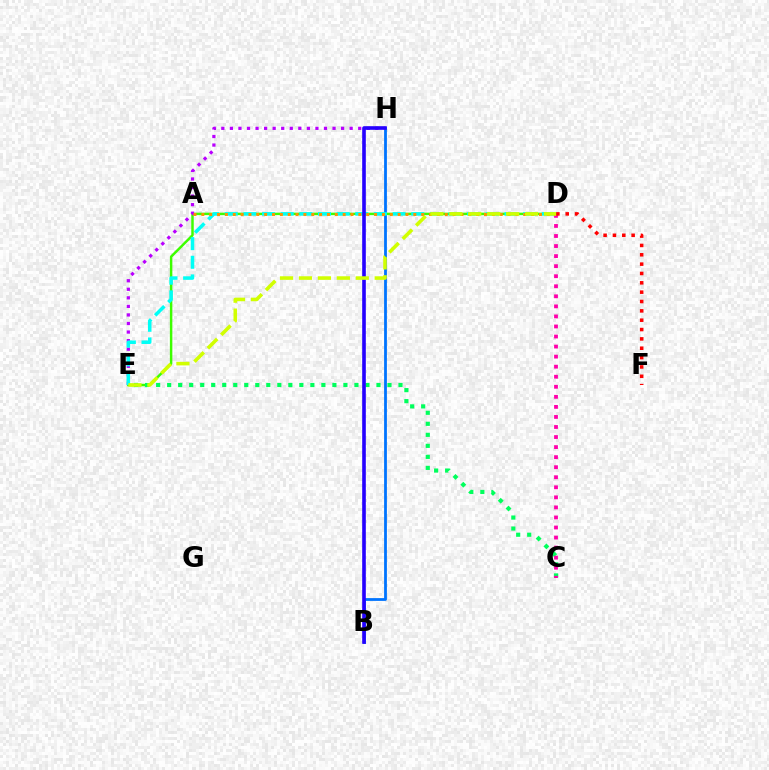{('B', 'H'): [{'color': '#0074ff', 'line_style': 'solid', 'thickness': 2.01}, {'color': '#2500ff', 'line_style': 'solid', 'thickness': 2.61}], ('D', 'E'): [{'color': '#3dff00', 'line_style': 'solid', 'thickness': 1.78}, {'color': '#00fff6', 'line_style': 'dashed', 'thickness': 2.53}, {'color': '#d1ff00', 'line_style': 'dashed', 'thickness': 2.57}], ('E', 'H'): [{'color': '#b900ff', 'line_style': 'dotted', 'thickness': 2.32}], ('C', 'E'): [{'color': '#00ff5c', 'line_style': 'dotted', 'thickness': 2.99}], ('C', 'D'): [{'color': '#ff00ac', 'line_style': 'dotted', 'thickness': 2.73}], ('A', 'D'): [{'color': '#ff9400', 'line_style': 'dotted', 'thickness': 2.13}], ('D', 'F'): [{'color': '#ff0000', 'line_style': 'dotted', 'thickness': 2.54}]}